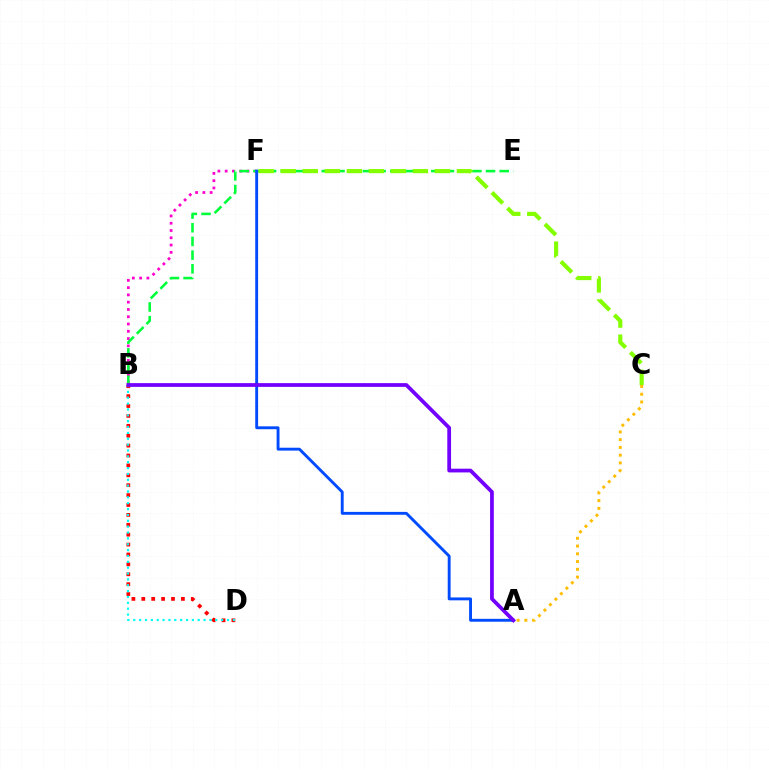{('B', 'F'): [{'color': '#ff00cf', 'line_style': 'dotted', 'thickness': 1.98}], ('A', 'C'): [{'color': '#ffbd00', 'line_style': 'dotted', 'thickness': 2.11}], ('B', 'E'): [{'color': '#00ff39', 'line_style': 'dashed', 'thickness': 1.86}], ('B', 'D'): [{'color': '#ff0000', 'line_style': 'dotted', 'thickness': 2.69}, {'color': '#00fff6', 'line_style': 'dotted', 'thickness': 1.59}], ('C', 'F'): [{'color': '#84ff00', 'line_style': 'dashed', 'thickness': 2.99}], ('A', 'F'): [{'color': '#004bff', 'line_style': 'solid', 'thickness': 2.08}], ('A', 'B'): [{'color': '#7200ff', 'line_style': 'solid', 'thickness': 2.7}]}